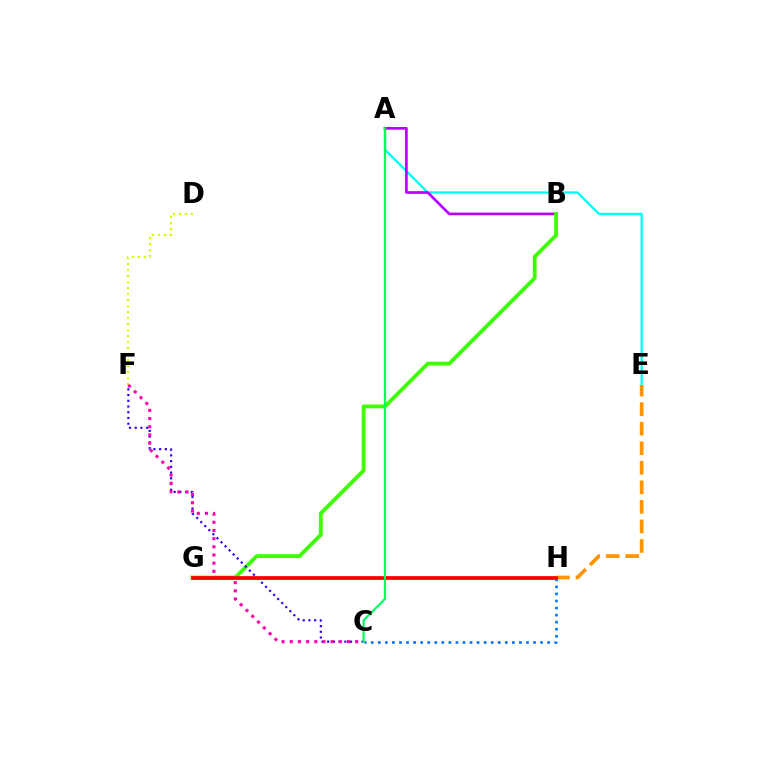{('A', 'E'): [{'color': '#00fff6', 'line_style': 'solid', 'thickness': 1.65}], ('D', 'F'): [{'color': '#d1ff00', 'line_style': 'dotted', 'thickness': 1.63}], ('A', 'B'): [{'color': '#b900ff', 'line_style': 'solid', 'thickness': 1.93}], ('B', 'G'): [{'color': '#3dff00', 'line_style': 'solid', 'thickness': 2.75}], ('C', 'H'): [{'color': '#0074ff', 'line_style': 'dotted', 'thickness': 1.92}], ('C', 'F'): [{'color': '#2500ff', 'line_style': 'dotted', 'thickness': 1.56}, {'color': '#ff00ac', 'line_style': 'dotted', 'thickness': 2.22}], ('E', 'H'): [{'color': '#ff9400', 'line_style': 'dashed', 'thickness': 2.66}], ('G', 'H'): [{'color': '#ff0000', 'line_style': 'solid', 'thickness': 2.68}], ('A', 'C'): [{'color': '#00ff5c', 'line_style': 'solid', 'thickness': 1.59}]}